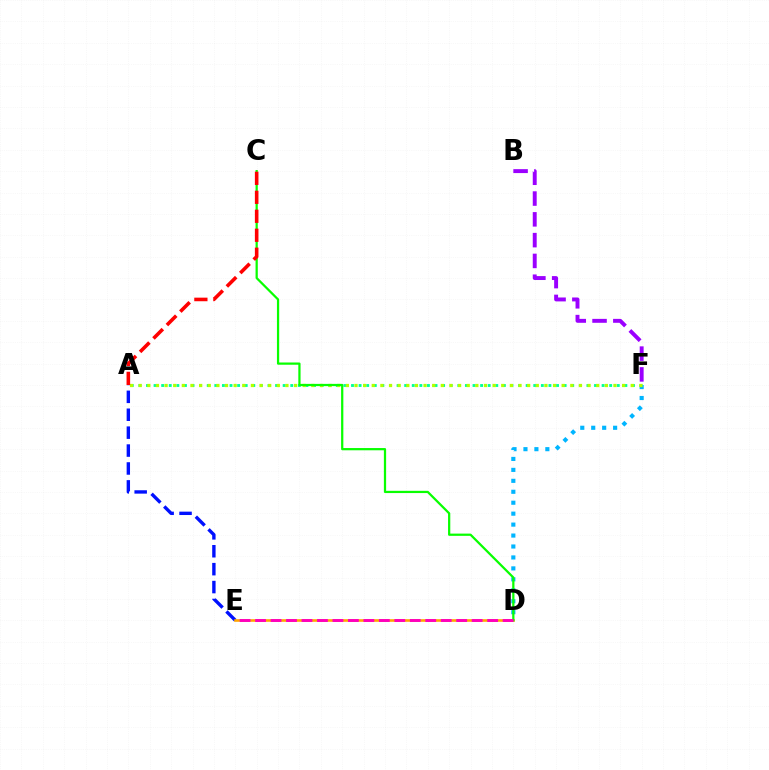{('A', 'E'): [{'color': '#0010ff', 'line_style': 'dashed', 'thickness': 2.43}], ('D', 'F'): [{'color': '#00b5ff', 'line_style': 'dotted', 'thickness': 2.97}], ('A', 'F'): [{'color': '#00ff9d', 'line_style': 'dotted', 'thickness': 2.06}, {'color': '#b3ff00', 'line_style': 'dotted', 'thickness': 2.35}], ('D', 'E'): [{'color': '#ffa500', 'line_style': 'solid', 'thickness': 1.88}, {'color': '#ff00bd', 'line_style': 'dashed', 'thickness': 2.1}], ('C', 'D'): [{'color': '#08ff00', 'line_style': 'solid', 'thickness': 1.61}], ('B', 'F'): [{'color': '#9b00ff', 'line_style': 'dashed', 'thickness': 2.82}], ('A', 'C'): [{'color': '#ff0000', 'line_style': 'dashed', 'thickness': 2.58}]}